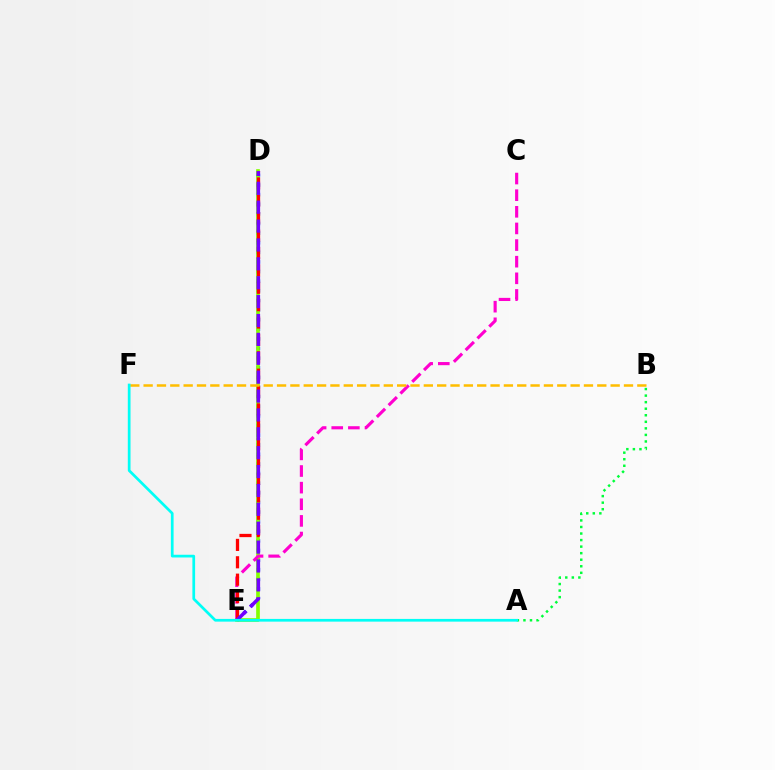{('D', 'E'): [{'color': '#004bff', 'line_style': 'dotted', 'thickness': 2.61}, {'color': '#84ff00', 'line_style': 'solid', 'thickness': 2.65}, {'color': '#ff0000', 'line_style': 'dashed', 'thickness': 2.36}, {'color': '#7200ff', 'line_style': 'dashed', 'thickness': 2.57}], ('A', 'B'): [{'color': '#00ff39', 'line_style': 'dotted', 'thickness': 1.78}], ('C', 'E'): [{'color': '#ff00cf', 'line_style': 'dashed', 'thickness': 2.26}], ('B', 'F'): [{'color': '#ffbd00', 'line_style': 'dashed', 'thickness': 1.81}], ('A', 'F'): [{'color': '#00fff6', 'line_style': 'solid', 'thickness': 1.96}]}